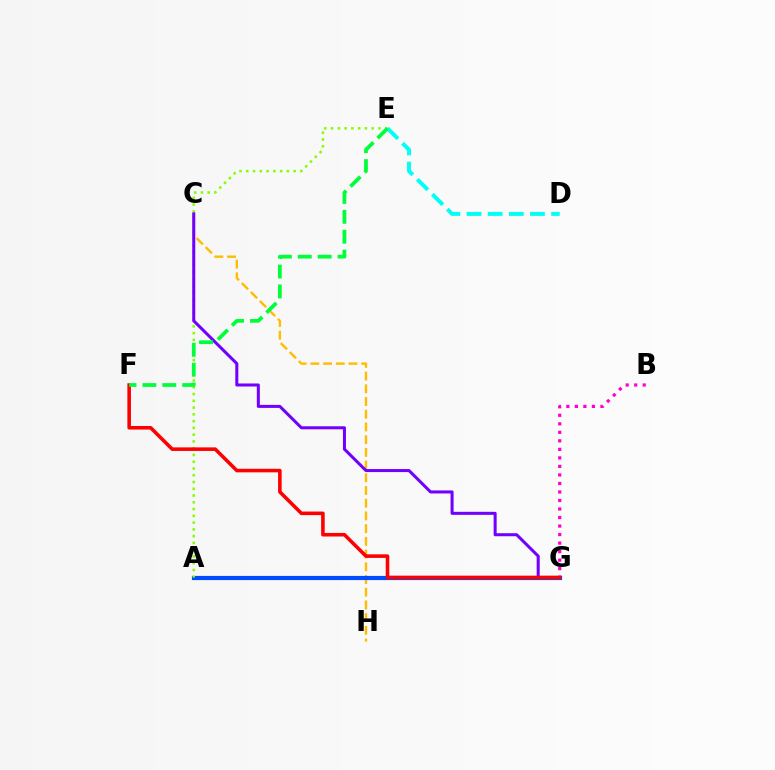{('B', 'G'): [{'color': '#ff00cf', 'line_style': 'dotted', 'thickness': 2.31}], ('C', 'H'): [{'color': '#ffbd00', 'line_style': 'dashed', 'thickness': 1.73}], ('A', 'G'): [{'color': '#004bff', 'line_style': 'solid', 'thickness': 3.0}], ('A', 'E'): [{'color': '#84ff00', 'line_style': 'dotted', 'thickness': 1.84}], ('C', 'G'): [{'color': '#7200ff', 'line_style': 'solid', 'thickness': 2.18}], ('D', 'E'): [{'color': '#00fff6', 'line_style': 'dashed', 'thickness': 2.87}], ('F', 'G'): [{'color': '#ff0000', 'line_style': 'solid', 'thickness': 2.57}], ('E', 'F'): [{'color': '#00ff39', 'line_style': 'dashed', 'thickness': 2.7}]}